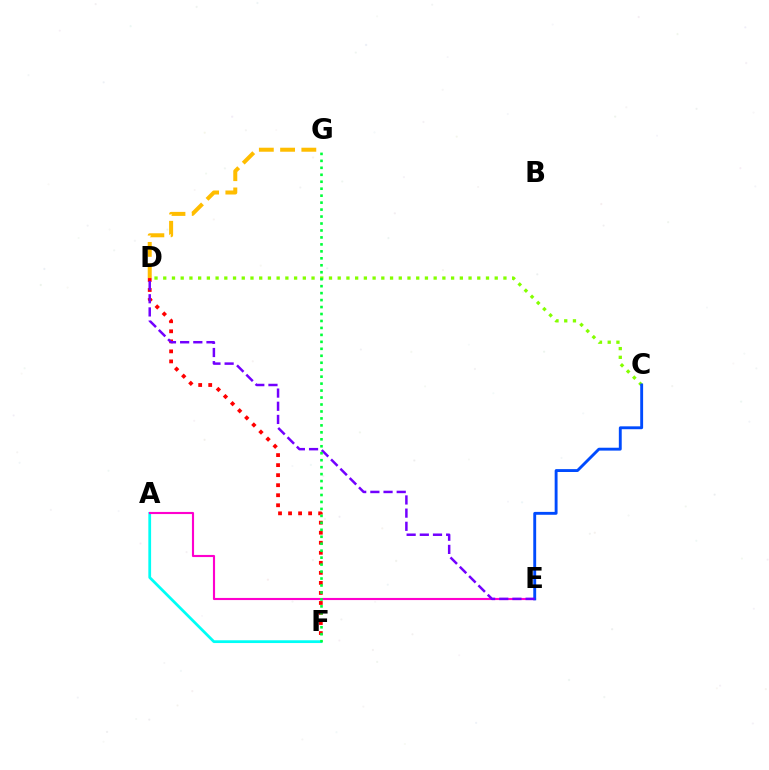{('D', 'G'): [{'color': '#ffbd00', 'line_style': 'dashed', 'thickness': 2.89}], ('D', 'F'): [{'color': '#ff0000', 'line_style': 'dotted', 'thickness': 2.73}], ('A', 'F'): [{'color': '#00fff6', 'line_style': 'solid', 'thickness': 1.99}], ('A', 'E'): [{'color': '#ff00cf', 'line_style': 'solid', 'thickness': 1.53}], ('C', 'D'): [{'color': '#84ff00', 'line_style': 'dotted', 'thickness': 2.37}], ('C', 'E'): [{'color': '#004bff', 'line_style': 'solid', 'thickness': 2.07}], ('D', 'E'): [{'color': '#7200ff', 'line_style': 'dashed', 'thickness': 1.79}], ('F', 'G'): [{'color': '#00ff39', 'line_style': 'dotted', 'thickness': 1.89}]}